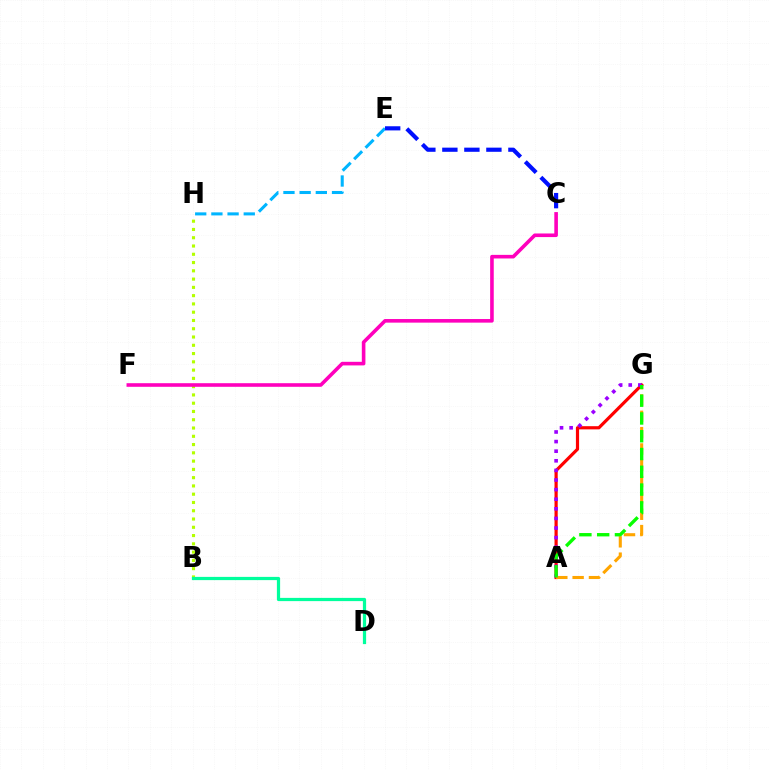{('A', 'G'): [{'color': '#ff0000', 'line_style': 'solid', 'thickness': 2.29}, {'color': '#9b00ff', 'line_style': 'dotted', 'thickness': 2.61}, {'color': '#ffa500', 'line_style': 'dashed', 'thickness': 2.22}, {'color': '#08ff00', 'line_style': 'dashed', 'thickness': 2.41}], ('E', 'H'): [{'color': '#00b5ff', 'line_style': 'dashed', 'thickness': 2.2}], ('B', 'H'): [{'color': '#b3ff00', 'line_style': 'dotted', 'thickness': 2.25}], ('C', 'F'): [{'color': '#ff00bd', 'line_style': 'solid', 'thickness': 2.59}], ('C', 'E'): [{'color': '#0010ff', 'line_style': 'dashed', 'thickness': 2.99}], ('B', 'D'): [{'color': '#00ff9d', 'line_style': 'solid', 'thickness': 2.33}]}